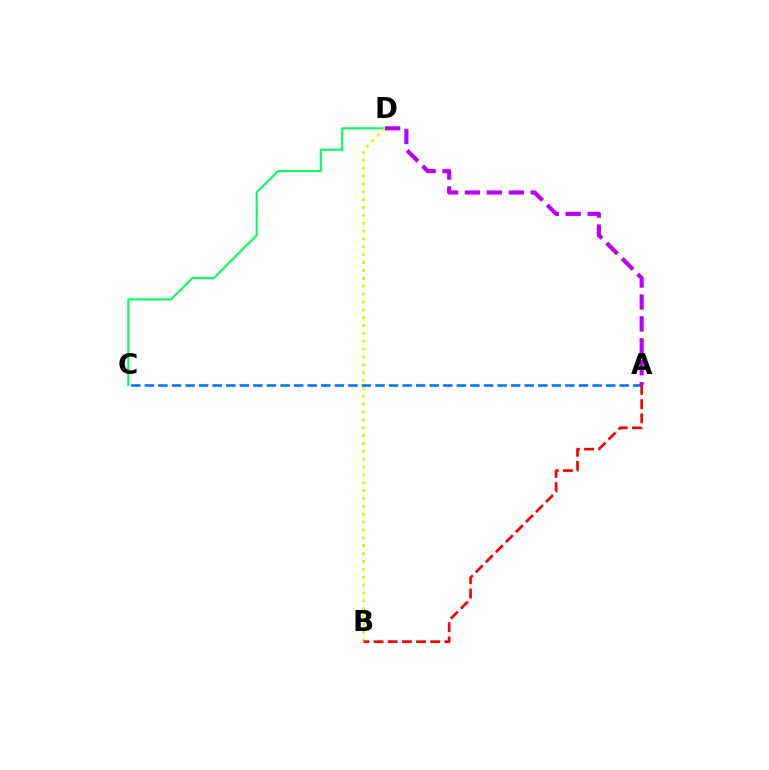{('A', 'C'): [{'color': '#0074ff', 'line_style': 'dashed', 'thickness': 1.84}], ('C', 'D'): [{'color': '#00ff5c', 'line_style': 'solid', 'thickness': 1.5}], ('B', 'D'): [{'color': '#d1ff00', 'line_style': 'dotted', 'thickness': 2.14}], ('A', 'D'): [{'color': '#b900ff', 'line_style': 'dashed', 'thickness': 2.98}], ('A', 'B'): [{'color': '#ff0000', 'line_style': 'dashed', 'thickness': 1.93}]}